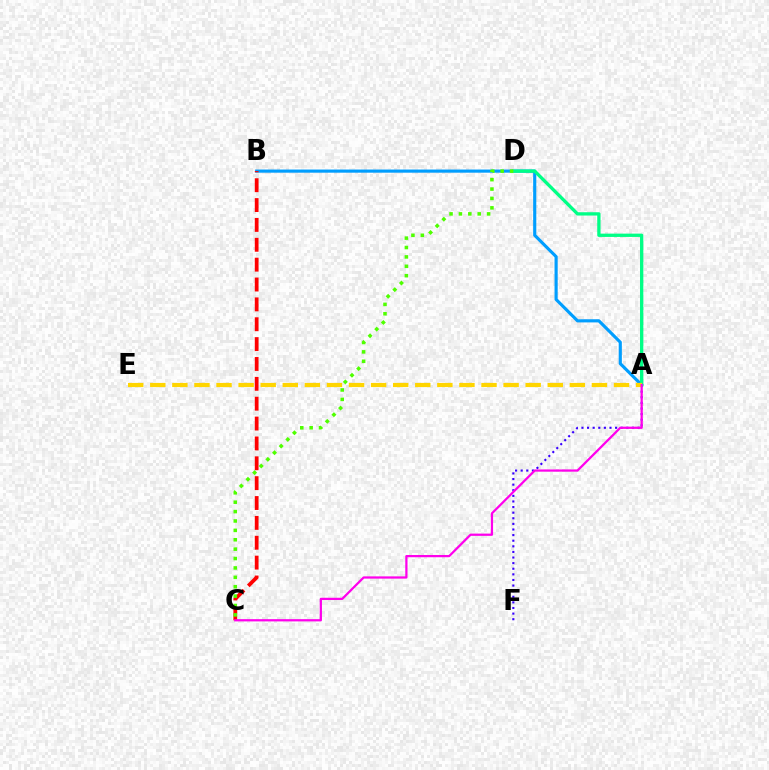{('A', 'B'): [{'color': '#009eff', 'line_style': 'solid', 'thickness': 2.26}], ('A', 'F'): [{'color': '#3700ff', 'line_style': 'dotted', 'thickness': 1.52}], ('A', 'D'): [{'color': '#00ff86', 'line_style': 'solid', 'thickness': 2.38}], ('B', 'C'): [{'color': '#ff0000', 'line_style': 'dashed', 'thickness': 2.7}], ('C', 'D'): [{'color': '#4fff00', 'line_style': 'dotted', 'thickness': 2.55}], ('A', 'E'): [{'color': '#ffd500', 'line_style': 'dashed', 'thickness': 3.0}], ('A', 'C'): [{'color': '#ff00ed', 'line_style': 'solid', 'thickness': 1.62}]}